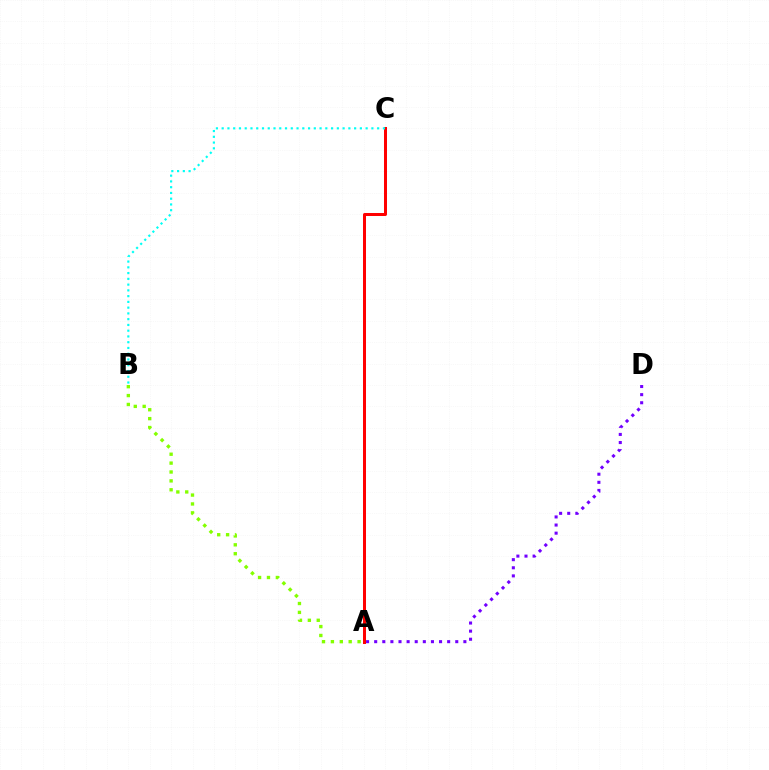{('A', 'C'): [{'color': '#ff0000', 'line_style': 'solid', 'thickness': 2.17}], ('A', 'D'): [{'color': '#7200ff', 'line_style': 'dotted', 'thickness': 2.2}], ('A', 'B'): [{'color': '#84ff00', 'line_style': 'dotted', 'thickness': 2.42}], ('B', 'C'): [{'color': '#00fff6', 'line_style': 'dotted', 'thickness': 1.56}]}